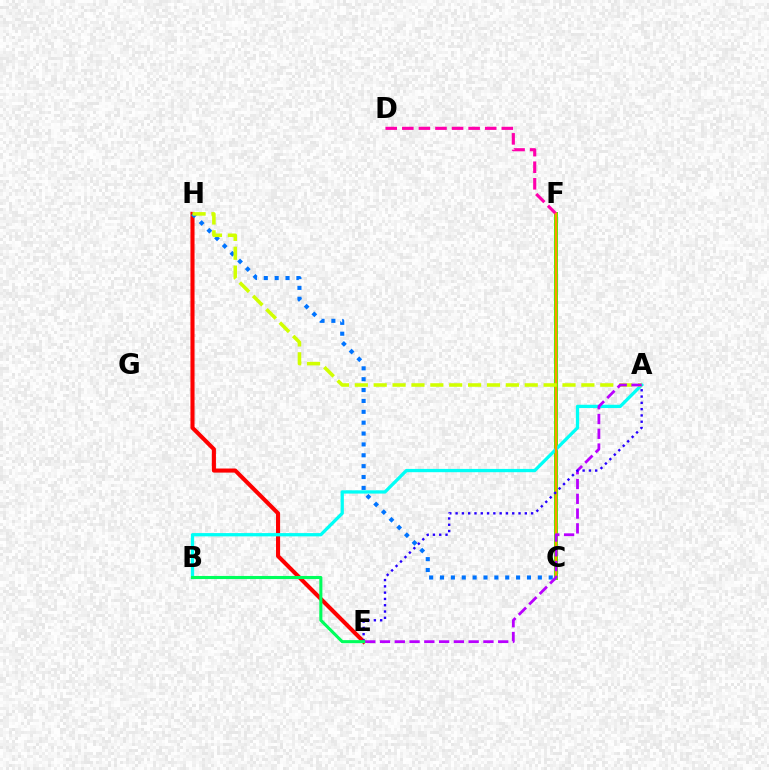{('C', 'F'): [{'color': '#3dff00', 'line_style': 'solid', 'thickness': 2.85}, {'color': '#ff9400', 'line_style': 'solid', 'thickness': 1.74}], ('E', 'H'): [{'color': '#ff0000', 'line_style': 'solid', 'thickness': 2.94}], ('C', 'H'): [{'color': '#0074ff', 'line_style': 'dotted', 'thickness': 2.95}], ('A', 'B'): [{'color': '#00fff6', 'line_style': 'solid', 'thickness': 2.36}], ('D', 'F'): [{'color': '#ff00ac', 'line_style': 'dashed', 'thickness': 2.25}], ('A', 'H'): [{'color': '#d1ff00', 'line_style': 'dashed', 'thickness': 2.56}], ('A', 'E'): [{'color': '#b900ff', 'line_style': 'dashed', 'thickness': 2.01}, {'color': '#2500ff', 'line_style': 'dotted', 'thickness': 1.71}], ('B', 'E'): [{'color': '#00ff5c', 'line_style': 'solid', 'thickness': 2.22}]}